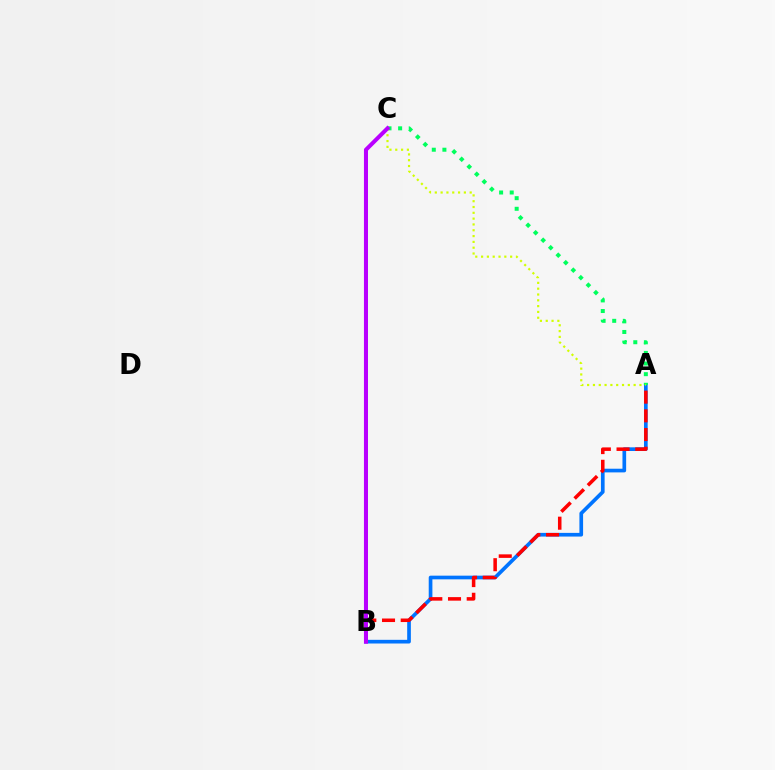{('A', 'B'): [{'color': '#0074ff', 'line_style': 'solid', 'thickness': 2.65}, {'color': '#ff0000', 'line_style': 'dashed', 'thickness': 2.54}], ('A', 'C'): [{'color': '#00ff5c', 'line_style': 'dotted', 'thickness': 2.89}, {'color': '#d1ff00', 'line_style': 'dotted', 'thickness': 1.58}], ('B', 'C'): [{'color': '#b900ff', 'line_style': 'solid', 'thickness': 2.91}]}